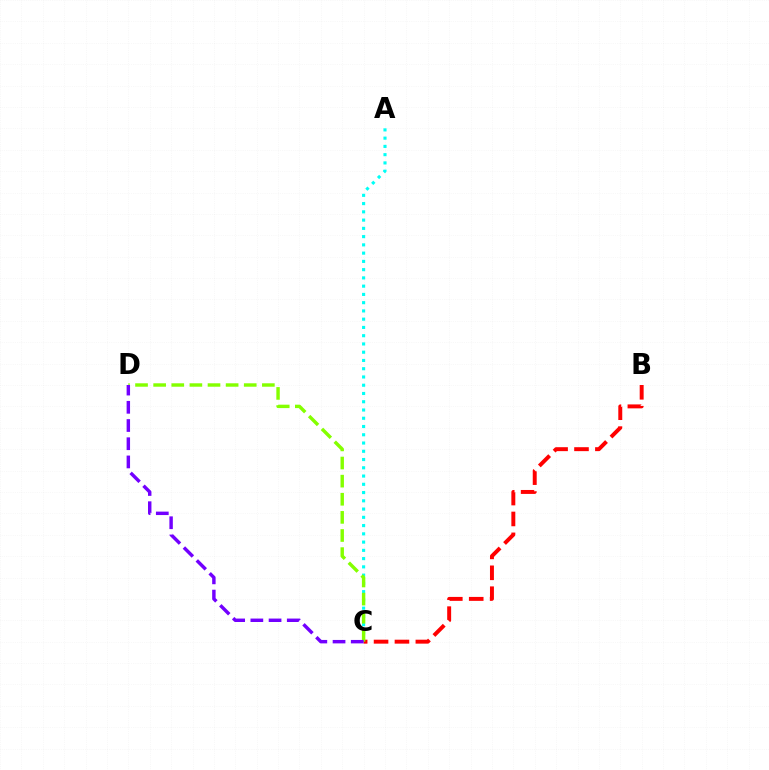{('A', 'C'): [{'color': '#00fff6', 'line_style': 'dotted', 'thickness': 2.24}], ('B', 'C'): [{'color': '#ff0000', 'line_style': 'dashed', 'thickness': 2.84}], ('C', 'D'): [{'color': '#84ff00', 'line_style': 'dashed', 'thickness': 2.46}, {'color': '#7200ff', 'line_style': 'dashed', 'thickness': 2.47}]}